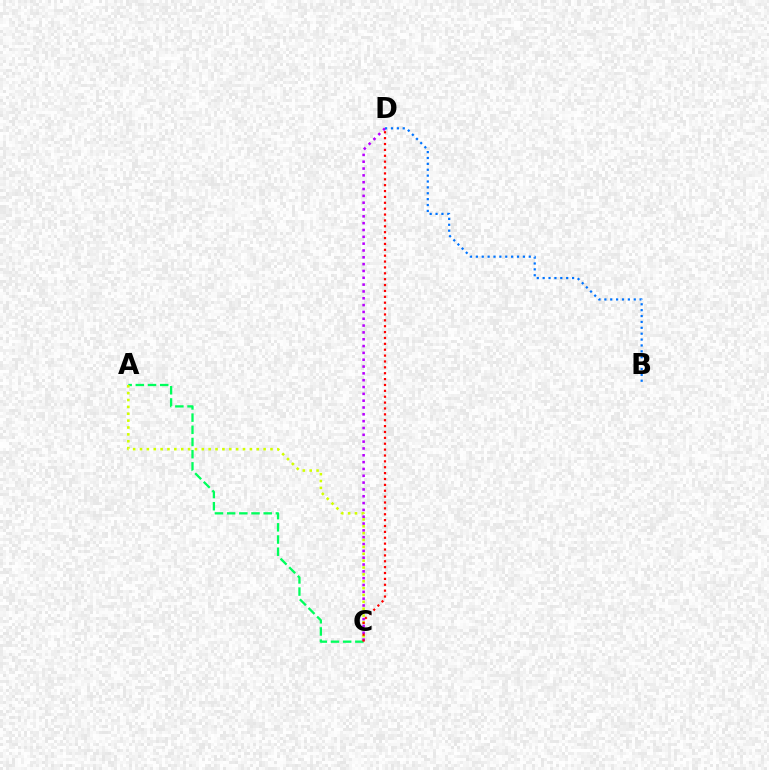{('A', 'C'): [{'color': '#00ff5c', 'line_style': 'dashed', 'thickness': 1.66}, {'color': '#d1ff00', 'line_style': 'dotted', 'thickness': 1.87}], ('C', 'D'): [{'color': '#b900ff', 'line_style': 'dotted', 'thickness': 1.85}, {'color': '#ff0000', 'line_style': 'dotted', 'thickness': 1.6}], ('B', 'D'): [{'color': '#0074ff', 'line_style': 'dotted', 'thickness': 1.6}]}